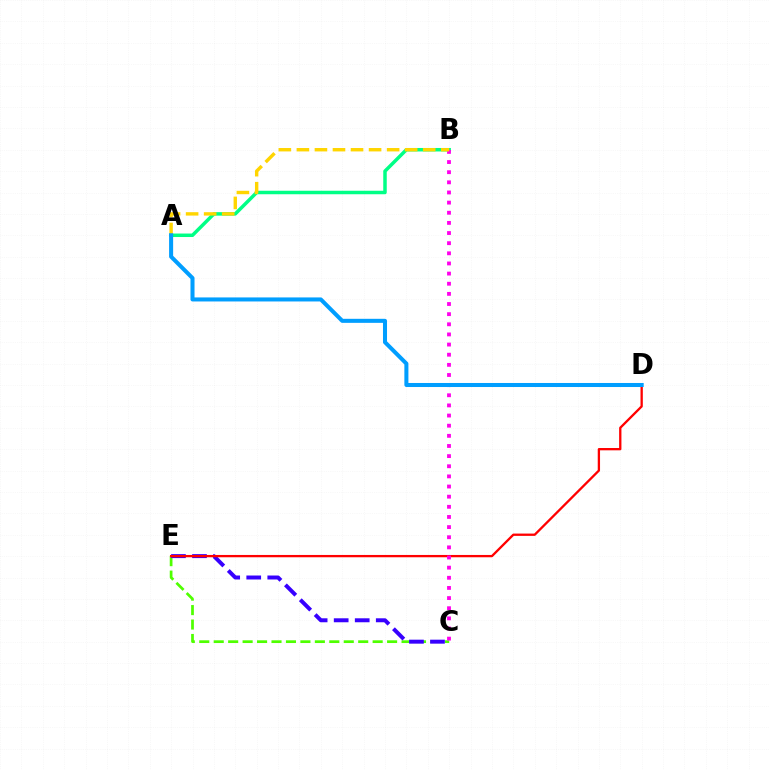{('A', 'B'): [{'color': '#00ff86', 'line_style': 'solid', 'thickness': 2.51}, {'color': '#ffd500', 'line_style': 'dashed', 'thickness': 2.45}], ('C', 'E'): [{'color': '#4fff00', 'line_style': 'dashed', 'thickness': 1.96}, {'color': '#3700ff', 'line_style': 'dashed', 'thickness': 2.86}], ('D', 'E'): [{'color': '#ff0000', 'line_style': 'solid', 'thickness': 1.66}], ('B', 'C'): [{'color': '#ff00ed', 'line_style': 'dotted', 'thickness': 2.76}], ('A', 'D'): [{'color': '#009eff', 'line_style': 'solid', 'thickness': 2.91}]}